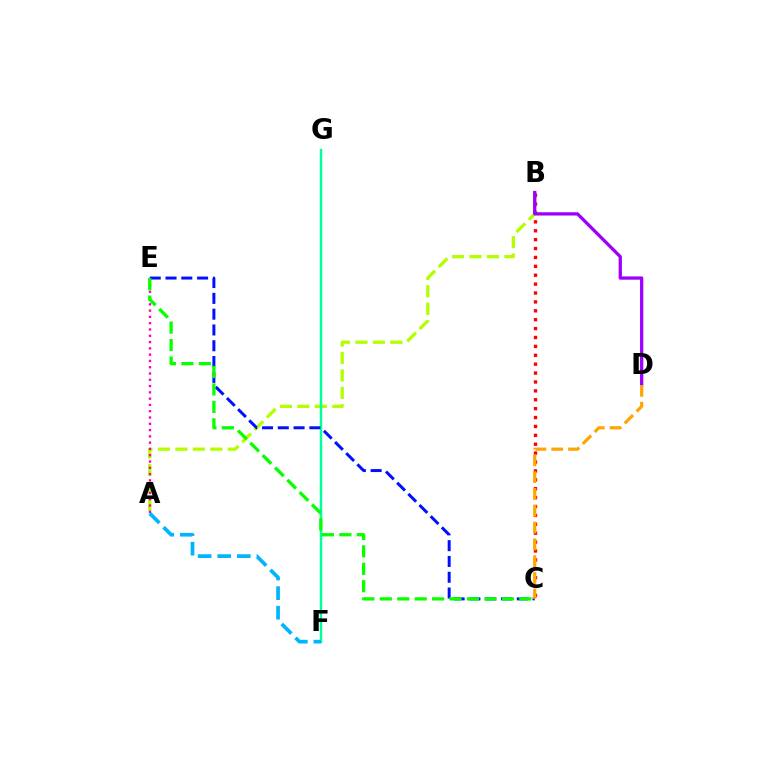{('A', 'B'): [{'color': '#b3ff00', 'line_style': 'dashed', 'thickness': 2.37}], ('F', 'G'): [{'color': '#00ff9d', 'line_style': 'solid', 'thickness': 1.75}], ('B', 'C'): [{'color': '#ff0000', 'line_style': 'dotted', 'thickness': 2.42}], ('B', 'D'): [{'color': '#9b00ff', 'line_style': 'solid', 'thickness': 2.36}], ('A', 'E'): [{'color': '#ff00bd', 'line_style': 'dotted', 'thickness': 1.71}], ('C', 'E'): [{'color': '#0010ff', 'line_style': 'dashed', 'thickness': 2.15}, {'color': '#08ff00', 'line_style': 'dashed', 'thickness': 2.37}], ('C', 'D'): [{'color': '#ffa500', 'line_style': 'dashed', 'thickness': 2.28}], ('A', 'F'): [{'color': '#00b5ff', 'line_style': 'dashed', 'thickness': 2.66}]}